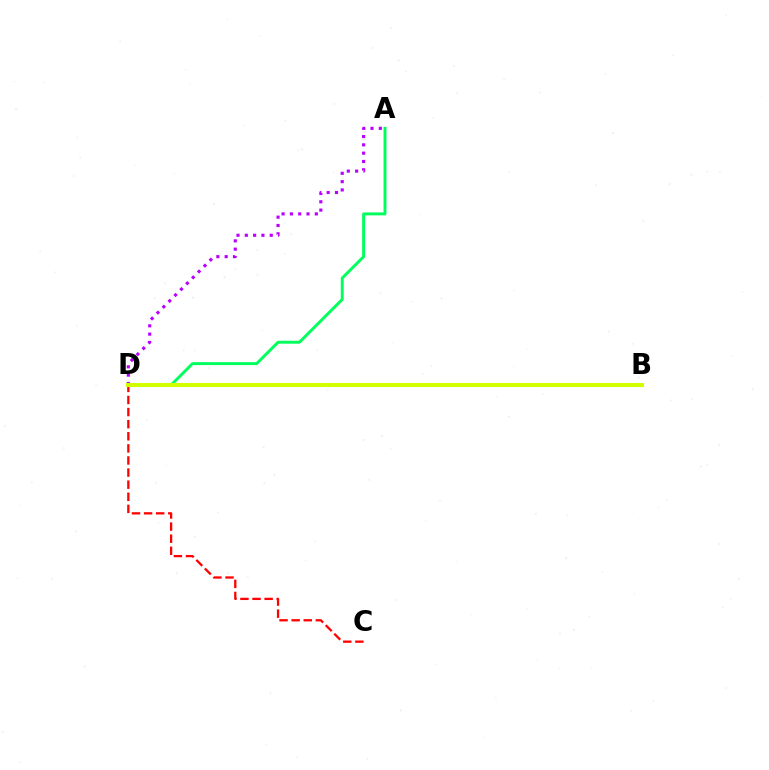{('C', 'D'): [{'color': '#ff0000', 'line_style': 'dashed', 'thickness': 1.64}], ('B', 'D'): [{'color': '#0074ff', 'line_style': 'dashed', 'thickness': 2.75}, {'color': '#d1ff00', 'line_style': 'solid', 'thickness': 2.94}], ('A', 'D'): [{'color': '#b900ff', 'line_style': 'dotted', 'thickness': 2.26}, {'color': '#00ff5c', 'line_style': 'solid', 'thickness': 2.11}]}